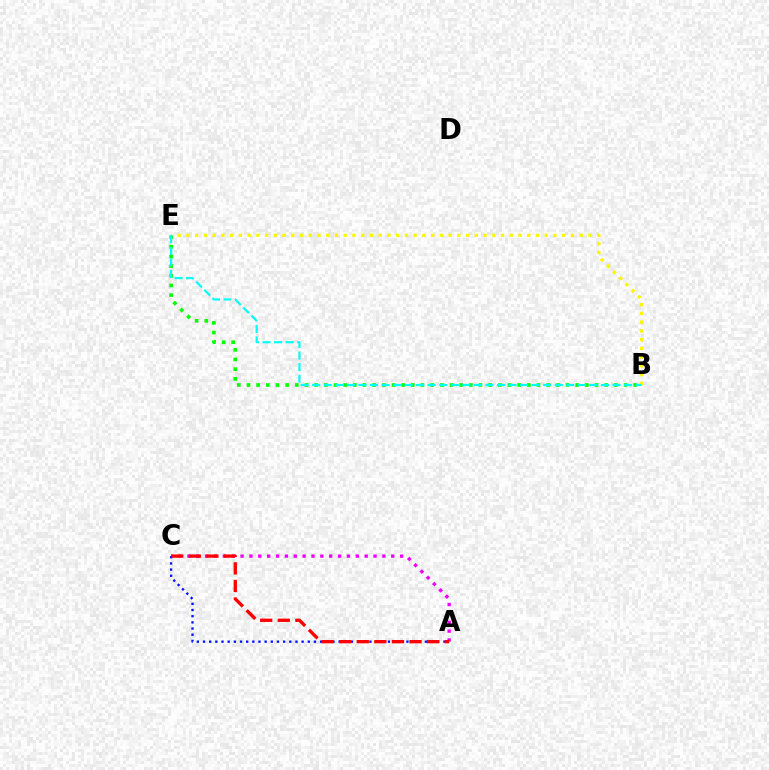{('A', 'C'): [{'color': '#ee00ff', 'line_style': 'dotted', 'thickness': 2.41}, {'color': '#0010ff', 'line_style': 'dotted', 'thickness': 1.67}, {'color': '#ff0000', 'line_style': 'dashed', 'thickness': 2.39}], ('B', 'E'): [{'color': '#08ff00', 'line_style': 'dotted', 'thickness': 2.63}, {'color': '#fcf500', 'line_style': 'dotted', 'thickness': 2.37}, {'color': '#00fff6', 'line_style': 'dashed', 'thickness': 1.57}]}